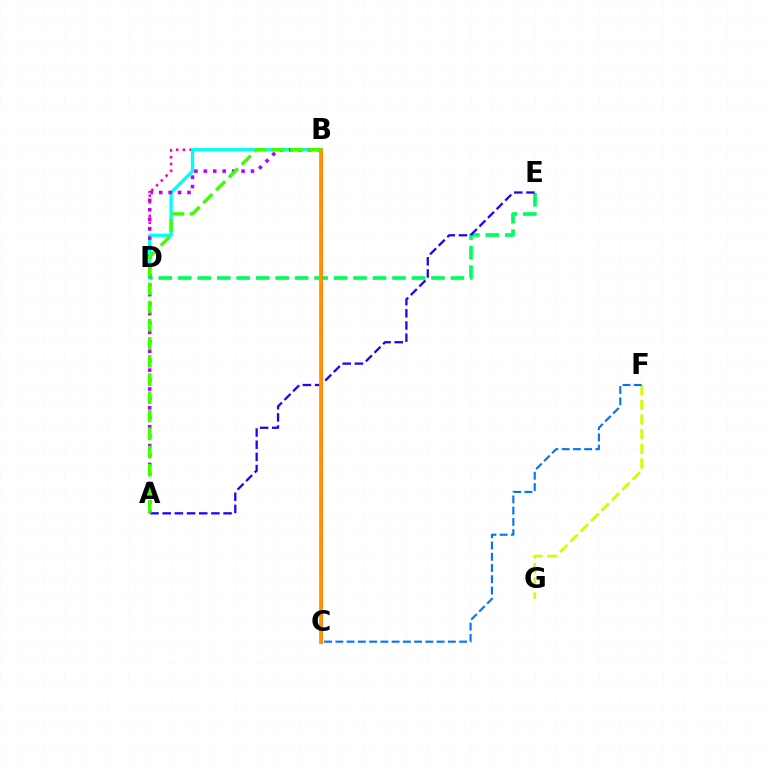{('D', 'E'): [{'color': '#00ff5c', 'line_style': 'dashed', 'thickness': 2.65}], ('A', 'E'): [{'color': '#2500ff', 'line_style': 'dashed', 'thickness': 1.65}], ('B', 'C'): [{'color': '#ff0000', 'line_style': 'solid', 'thickness': 1.89}, {'color': '#ff9400', 'line_style': 'solid', 'thickness': 2.71}], ('B', 'D'): [{'color': '#ff00ac', 'line_style': 'dotted', 'thickness': 1.84}, {'color': '#00fff6', 'line_style': 'solid', 'thickness': 2.35}], ('F', 'G'): [{'color': '#d1ff00', 'line_style': 'dashed', 'thickness': 1.99}], ('A', 'B'): [{'color': '#b900ff', 'line_style': 'dotted', 'thickness': 2.56}, {'color': '#3dff00', 'line_style': 'dashed', 'thickness': 2.46}], ('C', 'F'): [{'color': '#0074ff', 'line_style': 'dashed', 'thickness': 1.53}]}